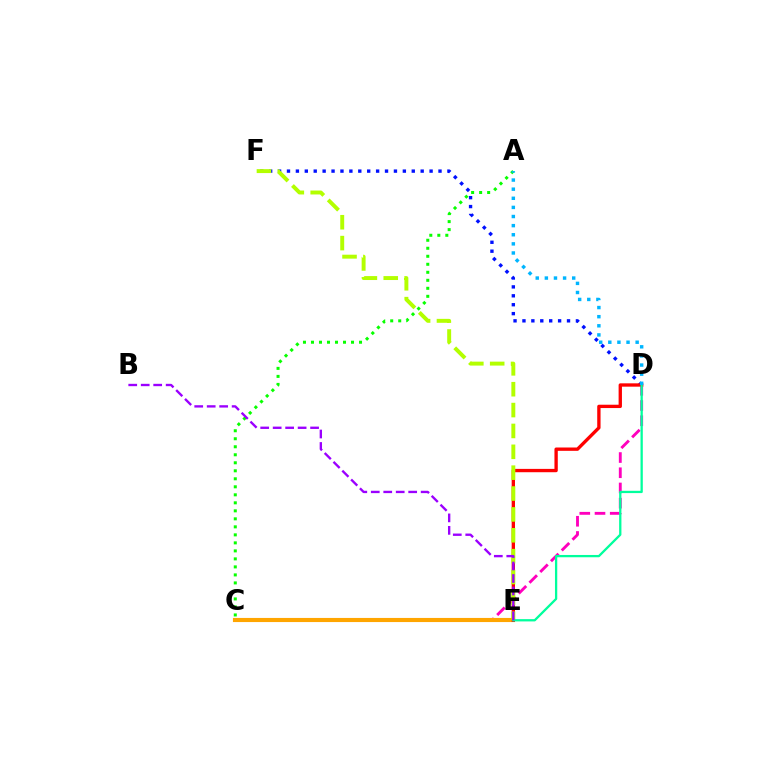{('C', 'D'): [{'color': '#ff00bd', 'line_style': 'dashed', 'thickness': 2.07}], ('D', 'F'): [{'color': '#0010ff', 'line_style': 'dotted', 'thickness': 2.42}], ('A', 'C'): [{'color': '#08ff00', 'line_style': 'dotted', 'thickness': 2.18}], ('C', 'E'): [{'color': '#ffa500', 'line_style': 'solid', 'thickness': 2.97}], ('D', 'E'): [{'color': '#ff0000', 'line_style': 'solid', 'thickness': 2.4}, {'color': '#00ff9d', 'line_style': 'solid', 'thickness': 1.65}], ('E', 'F'): [{'color': '#b3ff00', 'line_style': 'dashed', 'thickness': 2.83}], ('B', 'E'): [{'color': '#9b00ff', 'line_style': 'dashed', 'thickness': 1.69}], ('A', 'D'): [{'color': '#00b5ff', 'line_style': 'dotted', 'thickness': 2.48}]}